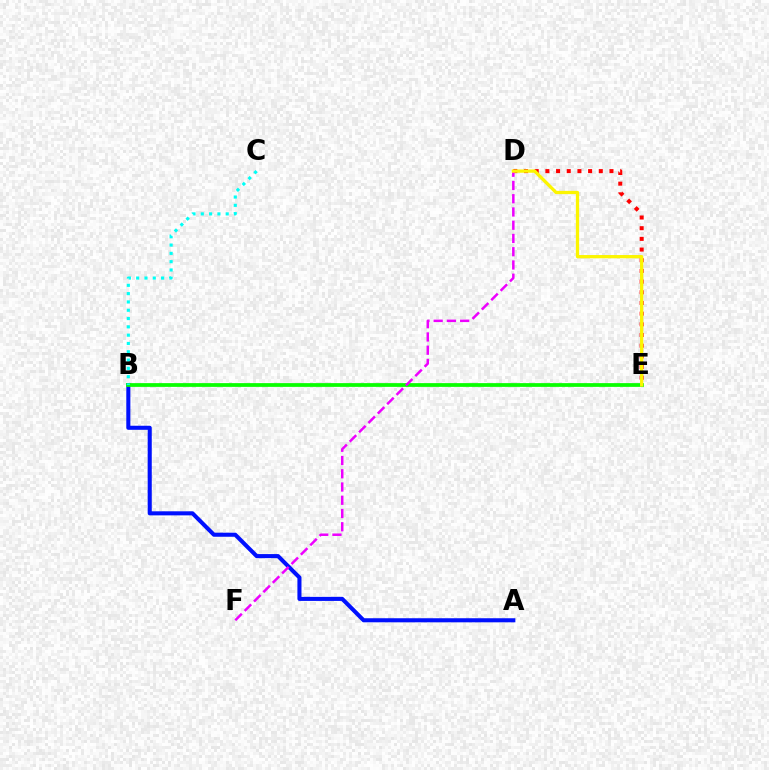{('D', 'E'): [{'color': '#ff0000', 'line_style': 'dotted', 'thickness': 2.9}, {'color': '#fcf500', 'line_style': 'solid', 'thickness': 2.36}], ('A', 'B'): [{'color': '#0010ff', 'line_style': 'solid', 'thickness': 2.93}], ('B', 'E'): [{'color': '#08ff00', 'line_style': 'solid', 'thickness': 2.7}], ('D', 'F'): [{'color': '#ee00ff', 'line_style': 'dashed', 'thickness': 1.8}], ('B', 'C'): [{'color': '#00fff6', 'line_style': 'dotted', 'thickness': 2.26}]}